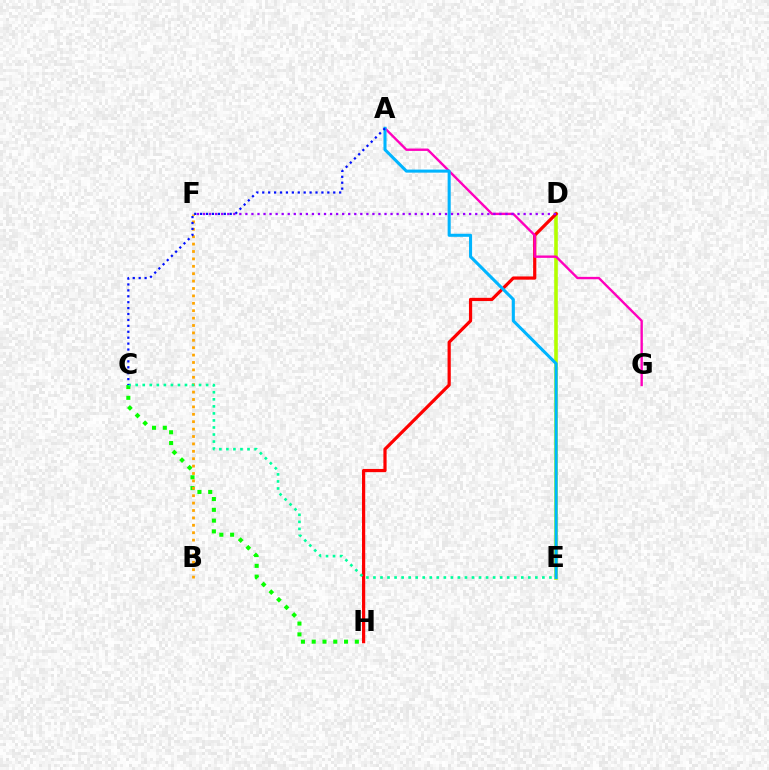{('D', 'E'): [{'color': '#b3ff00', 'line_style': 'solid', 'thickness': 2.6}], ('C', 'H'): [{'color': '#08ff00', 'line_style': 'dotted', 'thickness': 2.93}], ('B', 'F'): [{'color': '#ffa500', 'line_style': 'dotted', 'thickness': 2.01}], ('D', 'H'): [{'color': '#ff0000', 'line_style': 'solid', 'thickness': 2.31}], ('C', 'E'): [{'color': '#00ff9d', 'line_style': 'dotted', 'thickness': 1.91}], ('A', 'G'): [{'color': '#ff00bd', 'line_style': 'solid', 'thickness': 1.72}], ('D', 'F'): [{'color': '#9b00ff', 'line_style': 'dotted', 'thickness': 1.64}], ('A', 'E'): [{'color': '#00b5ff', 'line_style': 'solid', 'thickness': 2.2}], ('A', 'C'): [{'color': '#0010ff', 'line_style': 'dotted', 'thickness': 1.61}]}